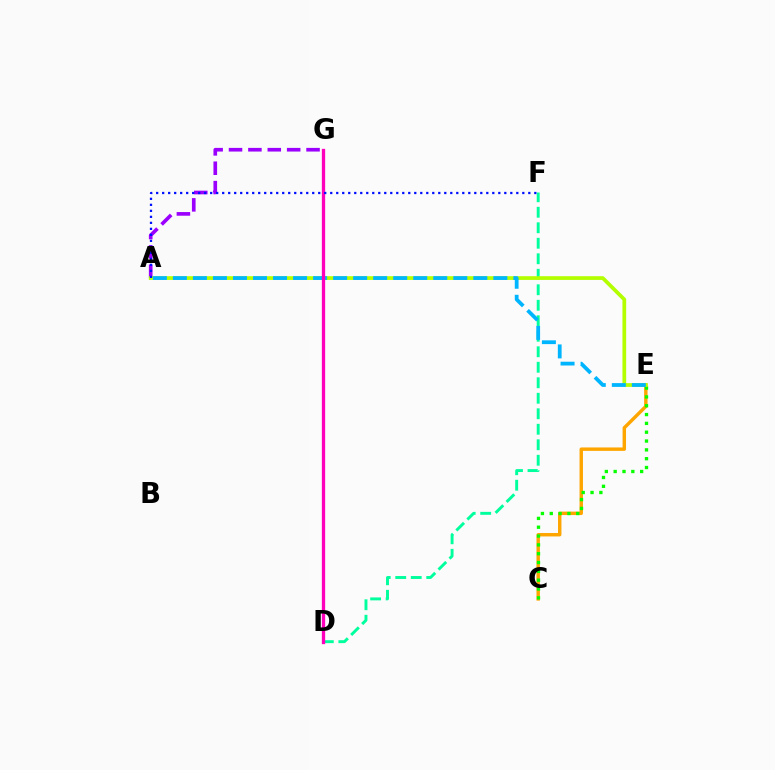{('C', 'E'): [{'color': '#ffa500', 'line_style': 'solid', 'thickness': 2.46}, {'color': '#08ff00', 'line_style': 'dotted', 'thickness': 2.4}], ('A', 'G'): [{'color': '#9b00ff', 'line_style': 'dashed', 'thickness': 2.63}], ('D', 'F'): [{'color': '#00ff9d', 'line_style': 'dashed', 'thickness': 2.11}], ('A', 'E'): [{'color': '#b3ff00', 'line_style': 'solid', 'thickness': 2.68}, {'color': '#00b5ff', 'line_style': 'dashed', 'thickness': 2.72}], ('D', 'G'): [{'color': '#ff0000', 'line_style': 'dashed', 'thickness': 2.02}, {'color': '#ff00bd', 'line_style': 'solid', 'thickness': 2.38}], ('A', 'F'): [{'color': '#0010ff', 'line_style': 'dotted', 'thickness': 1.63}]}